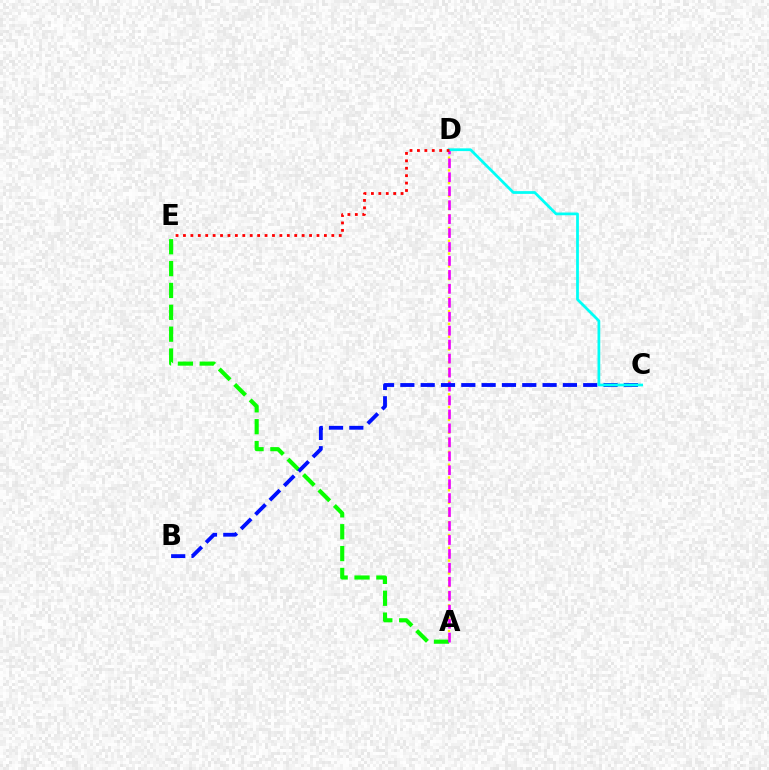{('A', 'D'): [{'color': '#fcf500', 'line_style': 'dotted', 'thickness': 1.74}, {'color': '#ee00ff', 'line_style': 'dashed', 'thickness': 1.9}], ('A', 'E'): [{'color': '#08ff00', 'line_style': 'dashed', 'thickness': 2.97}], ('B', 'C'): [{'color': '#0010ff', 'line_style': 'dashed', 'thickness': 2.76}], ('C', 'D'): [{'color': '#00fff6', 'line_style': 'solid', 'thickness': 1.98}], ('D', 'E'): [{'color': '#ff0000', 'line_style': 'dotted', 'thickness': 2.02}]}